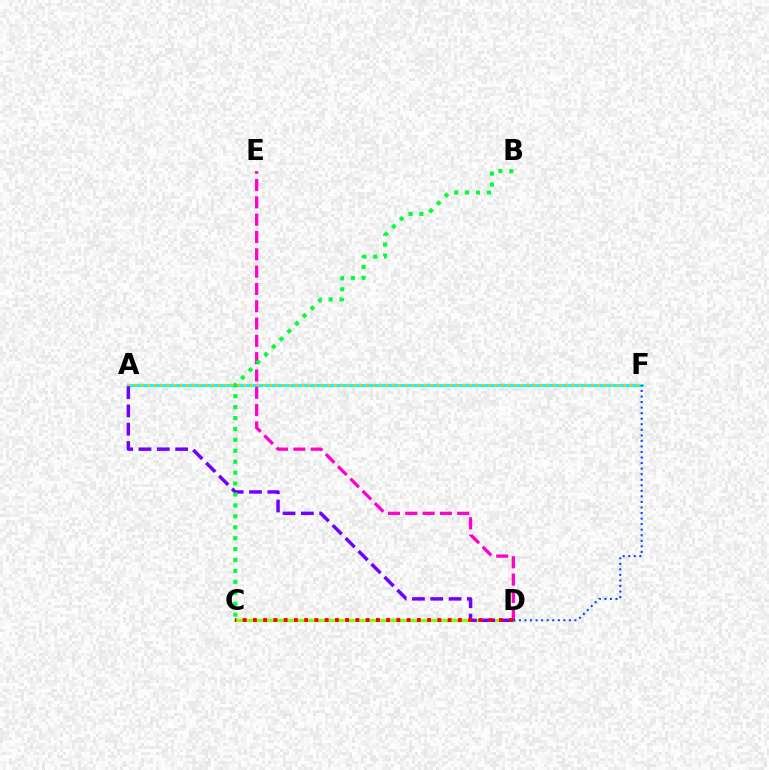{('C', 'D'): [{'color': '#84ff00', 'line_style': 'solid', 'thickness': 2.25}, {'color': '#ff0000', 'line_style': 'dotted', 'thickness': 2.78}], ('A', 'F'): [{'color': '#00fff6', 'line_style': 'solid', 'thickness': 2.08}, {'color': '#ffbd00', 'line_style': 'dotted', 'thickness': 1.75}], ('D', 'E'): [{'color': '#ff00cf', 'line_style': 'dashed', 'thickness': 2.35}], ('A', 'D'): [{'color': '#7200ff', 'line_style': 'dashed', 'thickness': 2.49}], ('D', 'F'): [{'color': '#004bff', 'line_style': 'dotted', 'thickness': 1.51}], ('B', 'C'): [{'color': '#00ff39', 'line_style': 'dotted', 'thickness': 2.97}]}